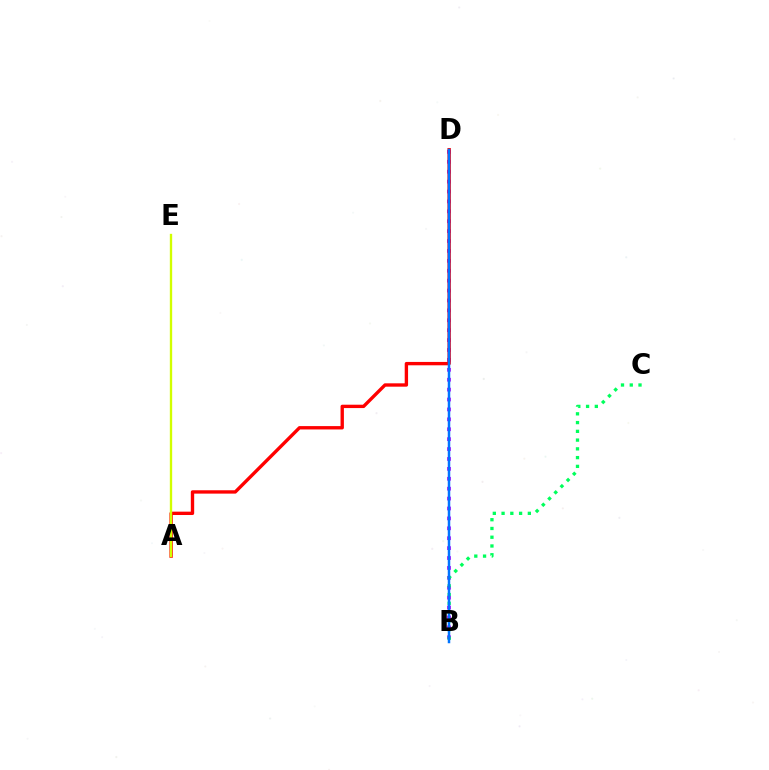{('B', 'D'): [{'color': '#b900ff', 'line_style': 'dotted', 'thickness': 2.69}, {'color': '#0074ff', 'line_style': 'solid', 'thickness': 1.8}], ('A', 'D'): [{'color': '#ff0000', 'line_style': 'solid', 'thickness': 2.42}], ('B', 'C'): [{'color': '#00ff5c', 'line_style': 'dotted', 'thickness': 2.38}], ('A', 'E'): [{'color': '#d1ff00', 'line_style': 'solid', 'thickness': 1.69}]}